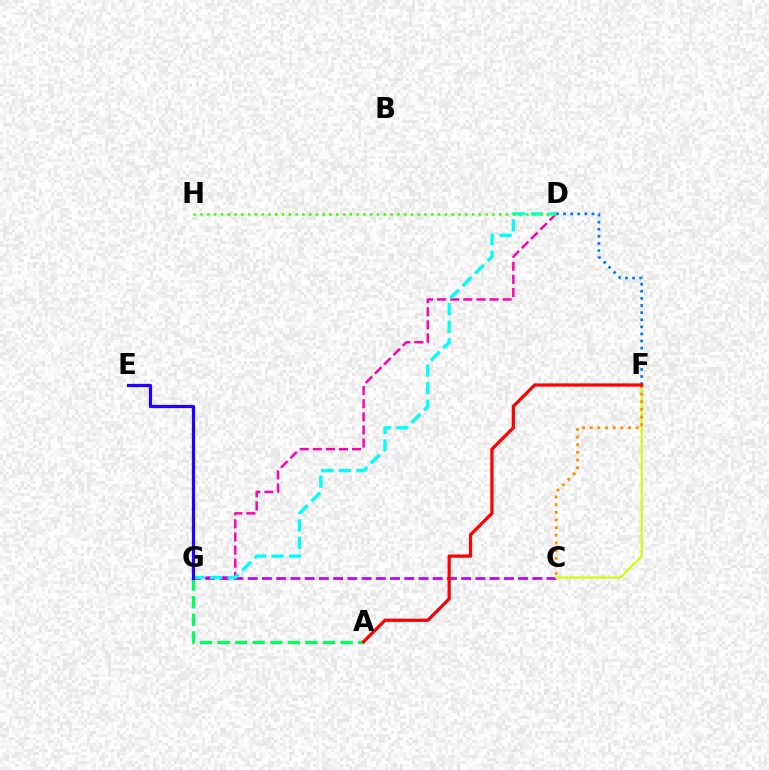{('D', 'G'): [{'color': '#ff00ac', 'line_style': 'dashed', 'thickness': 1.78}, {'color': '#00fff6', 'line_style': 'dashed', 'thickness': 2.38}], ('C', 'G'): [{'color': '#b900ff', 'line_style': 'dashed', 'thickness': 1.93}], ('C', 'F'): [{'color': '#d1ff00', 'line_style': 'solid', 'thickness': 1.52}, {'color': '#ff9400', 'line_style': 'dotted', 'thickness': 2.08}], ('D', 'F'): [{'color': '#0074ff', 'line_style': 'dotted', 'thickness': 1.93}], ('A', 'G'): [{'color': '#00ff5c', 'line_style': 'dashed', 'thickness': 2.39}], ('A', 'F'): [{'color': '#ff0000', 'line_style': 'solid', 'thickness': 2.32}], ('D', 'H'): [{'color': '#3dff00', 'line_style': 'dotted', 'thickness': 1.84}], ('E', 'G'): [{'color': '#2500ff', 'line_style': 'solid', 'thickness': 2.33}]}